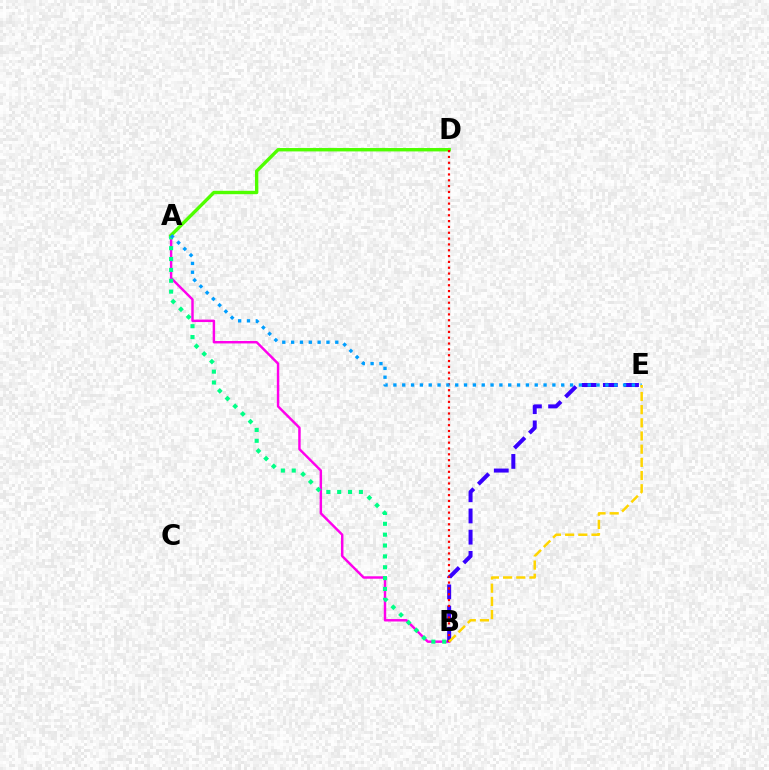{('A', 'B'): [{'color': '#ff00ed', 'line_style': 'solid', 'thickness': 1.76}, {'color': '#00ff86', 'line_style': 'dotted', 'thickness': 2.95}], ('B', 'E'): [{'color': '#3700ff', 'line_style': 'dashed', 'thickness': 2.88}, {'color': '#ffd500', 'line_style': 'dashed', 'thickness': 1.79}], ('A', 'D'): [{'color': '#4fff00', 'line_style': 'solid', 'thickness': 2.44}], ('B', 'D'): [{'color': '#ff0000', 'line_style': 'dotted', 'thickness': 1.58}], ('A', 'E'): [{'color': '#009eff', 'line_style': 'dotted', 'thickness': 2.4}]}